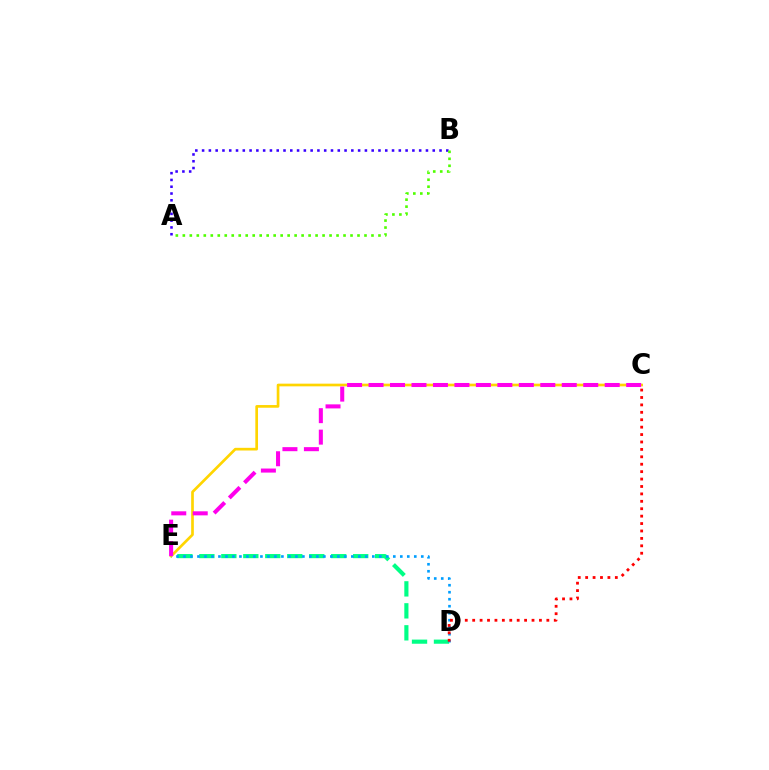{('A', 'B'): [{'color': '#3700ff', 'line_style': 'dotted', 'thickness': 1.84}, {'color': '#4fff00', 'line_style': 'dotted', 'thickness': 1.9}], ('C', 'E'): [{'color': '#ffd500', 'line_style': 'solid', 'thickness': 1.93}, {'color': '#ff00ed', 'line_style': 'dashed', 'thickness': 2.92}], ('D', 'E'): [{'color': '#00ff86', 'line_style': 'dashed', 'thickness': 2.99}, {'color': '#009eff', 'line_style': 'dotted', 'thickness': 1.9}], ('C', 'D'): [{'color': '#ff0000', 'line_style': 'dotted', 'thickness': 2.02}]}